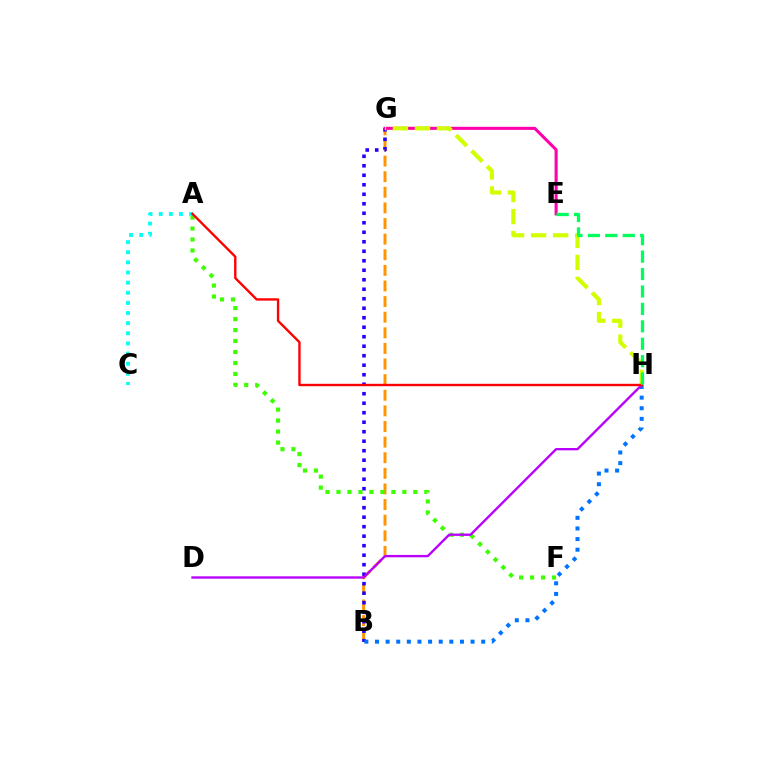{('B', 'G'): [{'color': '#ff9400', 'line_style': 'dashed', 'thickness': 2.12}, {'color': '#2500ff', 'line_style': 'dotted', 'thickness': 2.58}], ('E', 'G'): [{'color': '#ff00ac', 'line_style': 'solid', 'thickness': 2.21}], ('A', 'F'): [{'color': '#3dff00', 'line_style': 'dotted', 'thickness': 2.98}], ('G', 'H'): [{'color': '#d1ff00', 'line_style': 'dashed', 'thickness': 2.99}], ('B', 'H'): [{'color': '#0074ff', 'line_style': 'dotted', 'thickness': 2.89}], ('D', 'H'): [{'color': '#b900ff', 'line_style': 'solid', 'thickness': 1.7}], ('A', 'C'): [{'color': '#00fff6', 'line_style': 'dotted', 'thickness': 2.75}], ('A', 'H'): [{'color': '#ff0000', 'line_style': 'solid', 'thickness': 1.71}], ('E', 'H'): [{'color': '#00ff5c', 'line_style': 'dashed', 'thickness': 2.37}]}